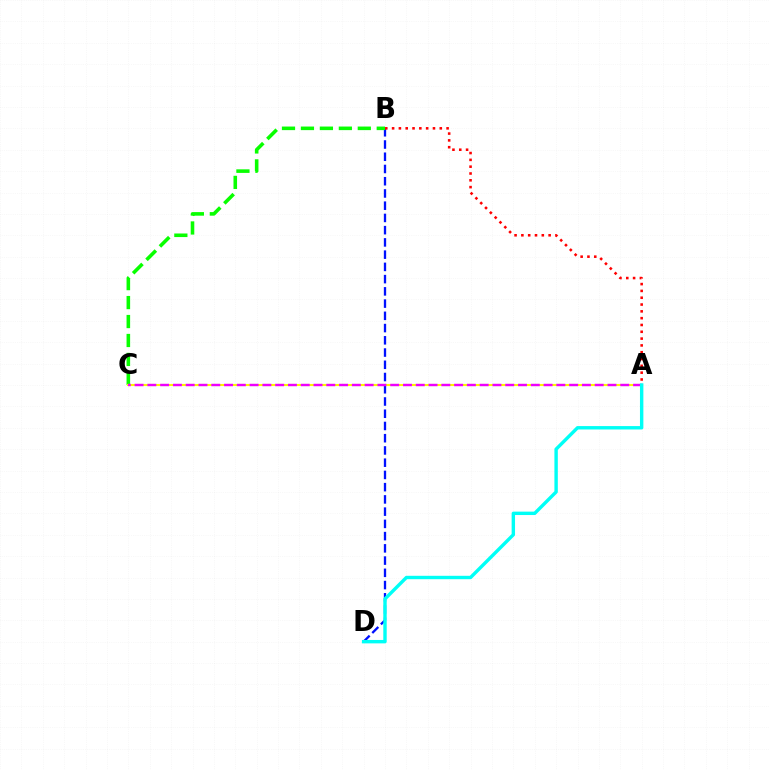{('B', 'D'): [{'color': '#0010ff', 'line_style': 'dashed', 'thickness': 1.66}], ('B', 'C'): [{'color': '#08ff00', 'line_style': 'dashed', 'thickness': 2.57}], ('A', 'C'): [{'color': '#fcf500', 'line_style': 'solid', 'thickness': 1.5}, {'color': '#ee00ff', 'line_style': 'dashed', 'thickness': 1.74}], ('A', 'B'): [{'color': '#ff0000', 'line_style': 'dotted', 'thickness': 1.85}], ('A', 'D'): [{'color': '#00fff6', 'line_style': 'solid', 'thickness': 2.45}]}